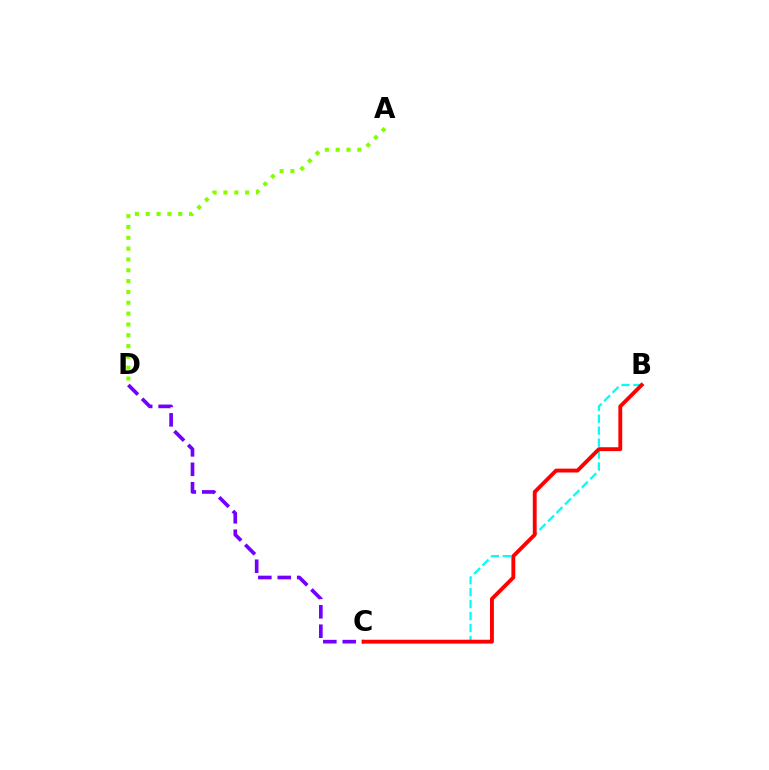{('A', 'D'): [{'color': '#84ff00', 'line_style': 'dotted', 'thickness': 2.94}], ('B', 'C'): [{'color': '#00fff6', 'line_style': 'dashed', 'thickness': 1.62}, {'color': '#ff0000', 'line_style': 'solid', 'thickness': 2.78}], ('C', 'D'): [{'color': '#7200ff', 'line_style': 'dashed', 'thickness': 2.64}]}